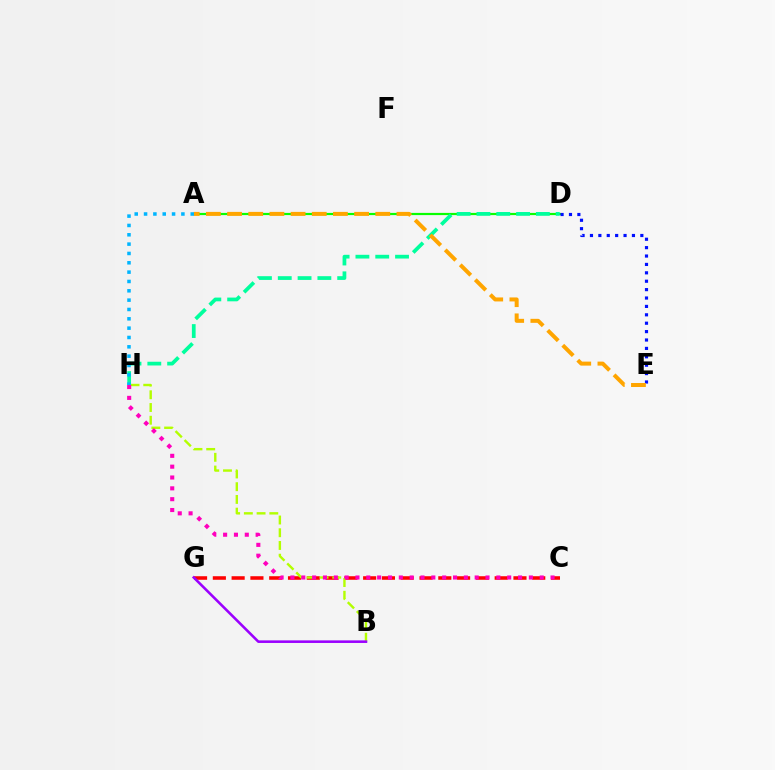{('A', 'D'): [{'color': '#08ff00', 'line_style': 'solid', 'thickness': 1.58}], ('D', 'H'): [{'color': '#00ff9d', 'line_style': 'dashed', 'thickness': 2.69}], ('C', 'G'): [{'color': '#ff0000', 'line_style': 'dashed', 'thickness': 2.55}], ('B', 'H'): [{'color': '#b3ff00', 'line_style': 'dashed', 'thickness': 1.73}], ('D', 'E'): [{'color': '#0010ff', 'line_style': 'dotted', 'thickness': 2.28}], ('C', 'H'): [{'color': '#ff00bd', 'line_style': 'dotted', 'thickness': 2.94}], ('A', 'E'): [{'color': '#ffa500', 'line_style': 'dashed', 'thickness': 2.88}], ('B', 'G'): [{'color': '#9b00ff', 'line_style': 'solid', 'thickness': 1.86}], ('A', 'H'): [{'color': '#00b5ff', 'line_style': 'dotted', 'thickness': 2.54}]}